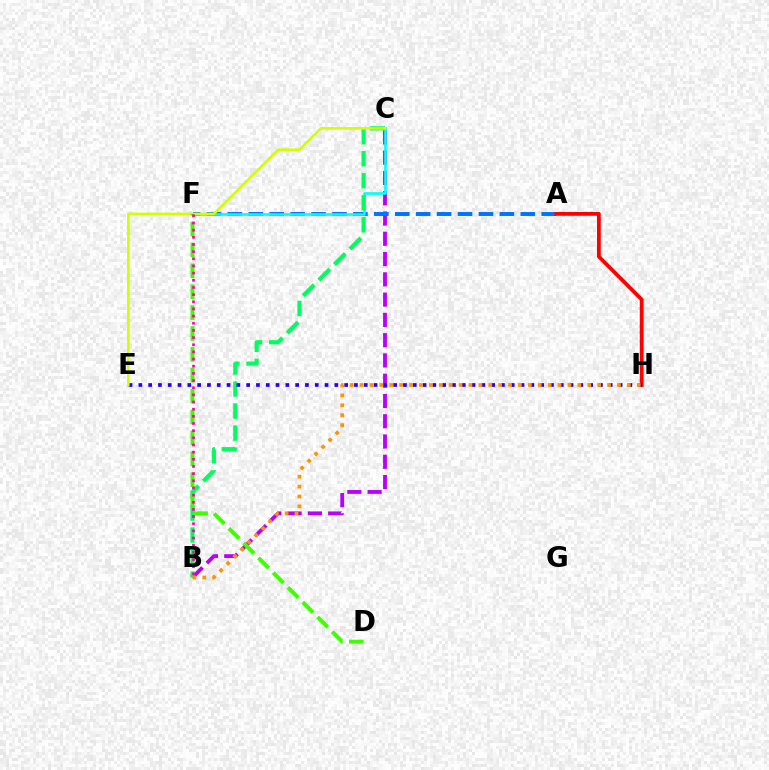{('B', 'C'): [{'color': '#b900ff', 'line_style': 'dashed', 'thickness': 2.75}, {'color': '#00ff5c', 'line_style': 'dashed', 'thickness': 2.99}], ('A', 'F'): [{'color': '#0074ff', 'line_style': 'dashed', 'thickness': 2.84}], ('C', 'F'): [{'color': '#00fff6', 'line_style': 'solid', 'thickness': 1.89}], ('A', 'H'): [{'color': '#ff0000', 'line_style': 'solid', 'thickness': 2.72}], ('E', 'H'): [{'color': '#2500ff', 'line_style': 'dotted', 'thickness': 2.66}], ('B', 'H'): [{'color': '#ff9400', 'line_style': 'dotted', 'thickness': 2.69}], ('C', 'E'): [{'color': '#d1ff00', 'line_style': 'solid', 'thickness': 1.86}], ('D', 'F'): [{'color': '#3dff00', 'line_style': 'dashed', 'thickness': 2.84}], ('B', 'F'): [{'color': '#ff00ac', 'line_style': 'dotted', 'thickness': 1.95}]}